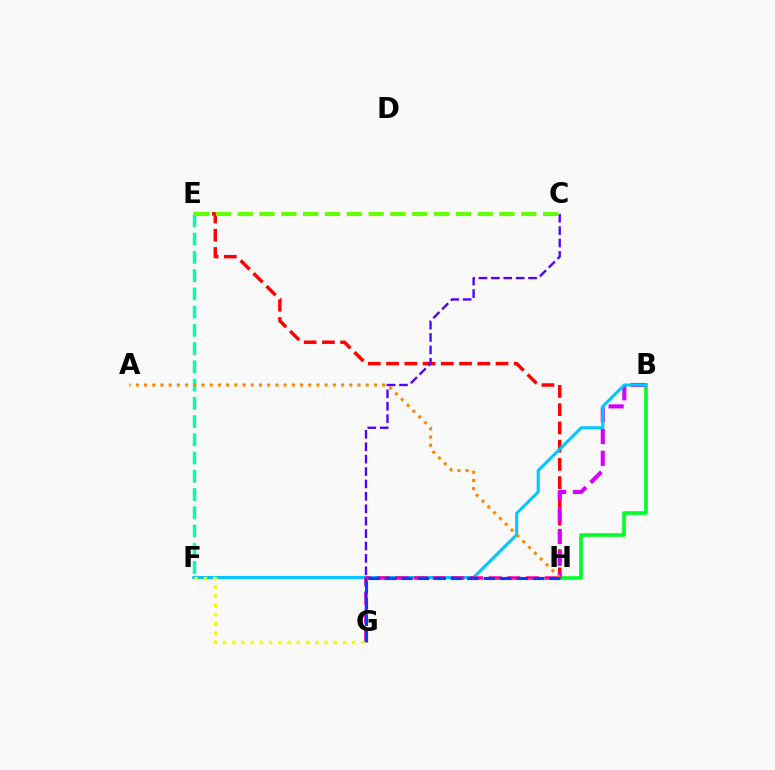{('B', 'H'): [{'color': '#00ff27', 'line_style': 'solid', 'thickness': 2.6}, {'color': '#d600ff', 'line_style': 'dashed', 'thickness': 2.95}], ('E', 'H'): [{'color': '#ff0000', 'line_style': 'dashed', 'thickness': 2.48}], ('E', 'F'): [{'color': '#00ffaf', 'line_style': 'dashed', 'thickness': 2.48}], ('B', 'F'): [{'color': '#00c7ff', 'line_style': 'solid', 'thickness': 2.18}], ('G', 'H'): [{'color': '#ff00a0', 'line_style': 'dashed', 'thickness': 2.54}, {'color': '#003fff', 'line_style': 'dashed', 'thickness': 2.24}], ('C', 'G'): [{'color': '#4f00ff', 'line_style': 'dashed', 'thickness': 1.69}], ('C', 'E'): [{'color': '#66ff00', 'line_style': 'dashed', 'thickness': 2.96}], ('F', 'G'): [{'color': '#eeff00', 'line_style': 'dotted', 'thickness': 2.51}], ('A', 'H'): [{'color': '#ff8800', 'line_style': 'dotted', 'thickness': 2.23}]}